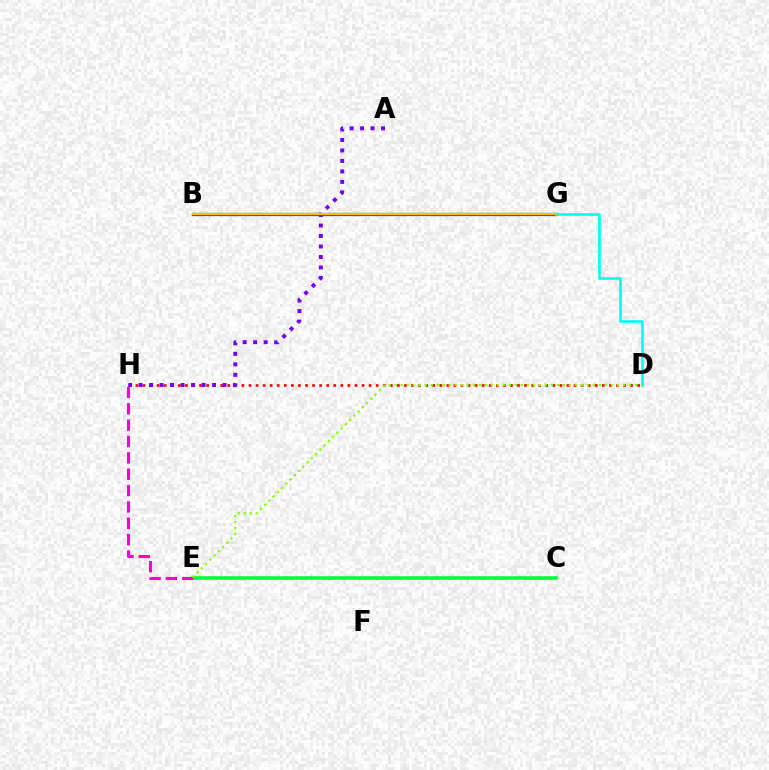{('D', 'H'): [{'color': '#ff0000', 'line_style': 'dotted', 'thickness': 1.92}], ('B', 'G'): [{'color': '#004bff', 'line_style': 'solid', 'thickness': 2.35}, {'color': '#ffbd00', 'line_style': 'solid', 'thickness': 1.61}], ('C', 'E'): [{'color': '#00ff39', 'line_style': 'solid', 'thickness': 2.58}], ('E', 'H'): [{'color': '#ff00cf', 'line_style': 'dashed', 'thickness': 2.22}], ('D', 'G'): [{'color': '#00fff6', 'line_style': 'solid', 'thickness': 1.92}], ('A', 'H'): [{'color': '#7200ff', 'line_style': 'dotted', 'thickness': 2.85}], ('D', 'E'): [{'color': '#84ff00', 'line_style': 'dotted', 'thickness': 1.63}]}